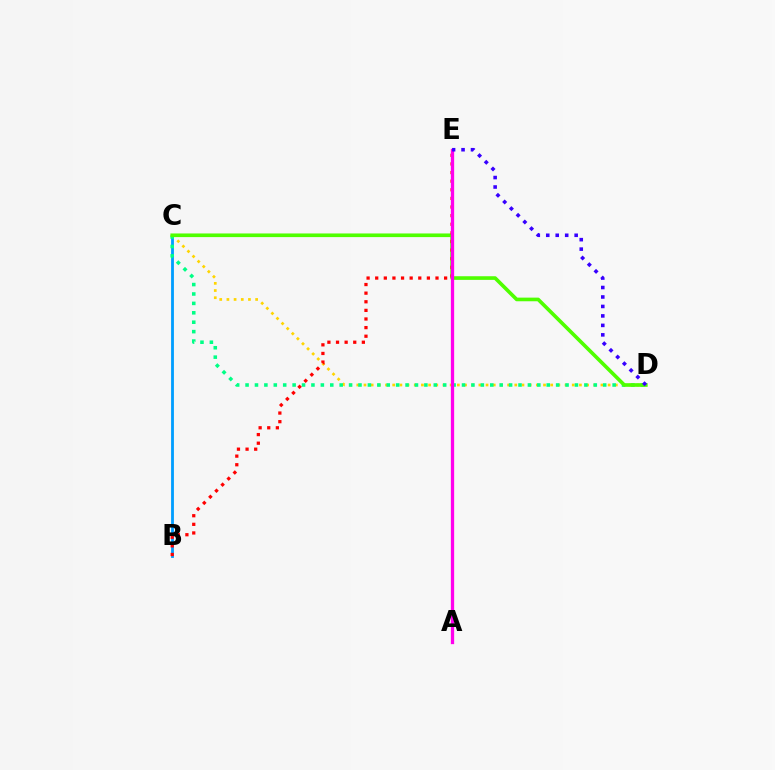{('C', 'D'): [{'color': '#ffd500', 'line_style': 'dotted', 'thickness': 1.95}, {'color': '#00ff86', 'line_style': 'dotted', 'thickness': 2.56}, {'color': '#4fff00', 'line_style': 'solid', 'thickness': 2.62}], ('B', 'C'): [{'color': '#009eff', 'line_style': 'solid', 'thickness': 2.03}], ('B', 'E'): [{'color': '#ff0000', 'line_style': 'dotted', 'thickness': 2.34}], ('A', 'E'): [{'color': '#ff00ed', 'line_style': 'solid', 'thickness': 2.37}], ('D', 'E'): [{'color': '#3700ff', 'line_style': 'dotted', 'thickness': 2.57}]}